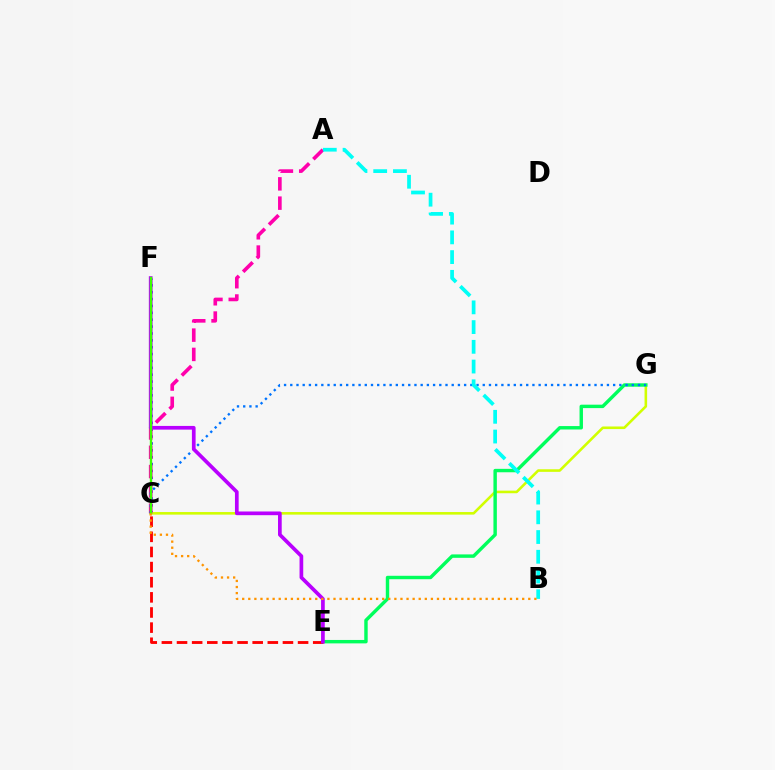{('C', 'F'): [{'color': '#2500ff', 'line_style': 'dotted', 'thickness': 1.87}, {'color': '#3dff00', 'line_style': 'solid', 'thickness': 1.69}], ('C', 'G'): [{'color': '#d1ff00', 'line_style': 'solid', 'thickness': 1.86}, {'color': '#0074ff', 'line_style': 'dotted', 'thickness': 1.69}], ('A', 'C'): [{'color': '#ff00ac', 'line_style': 'dashed', 'thickness': 2.62}], ('E', 'G'): [{'color': '#00ff5c', 'line_style': 'solid', 'thickness': 2.46}], ('C', 'E'): [{'color': '#ff0000', 'line_style': 'dashed', 'thickness': 2.06}], ('A', 'B'): [{'color': '#00fff6', 'line_style': 'dashed', 'thickness': 2.68}], ('E', 'F'): [{'color': '#b900ff', 'line_style': 'solid', 'thickness': 2.66}], ('B', 'C'): [{'color': '#ff9400', 'line_style': 'dotted', 'thickness': 1.65}]}